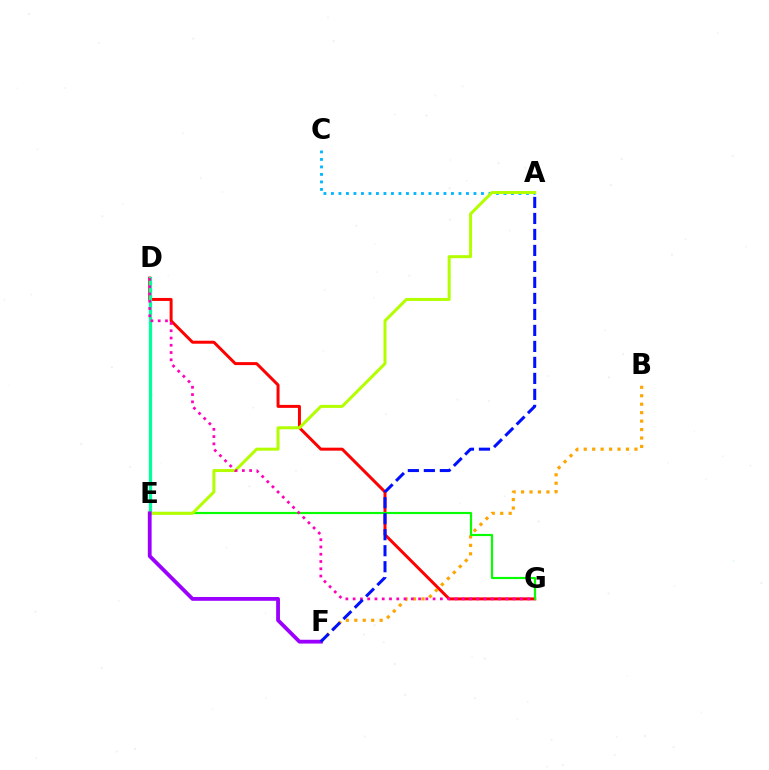{('A', 'C'): [{'color': '#00b5ff', 'line_style': 'dotted', 'thickness': 2.04}], ('D', 'G'): [{'color': '#ff0000', 'line_style': 'solid', 'thickness': 2.14}, {'color': '#ff00bd', 'line_style': 'dotted', 'thickness': 1.98}], ('D', 'E'): [{'color': '#00ff9d', 'line_style': 'solid', 'thickness': 2.32}], ('B', 'F'): [{'color': '#ffa500', 'line_style': 'dotted', 'thickness': 2.3}], ('E', 'G'): [{'color': '#08ff00', 'line_style': 'solid', 'thickness': 1.56}], ('A', 'E'): [{'color': '#b3ff00', 'line_style': 'solid', 'thickness': 2.16}], ('E', 'F'): [{'color': '#9b00ff', 'line_style': 'solid', 'thickness': 2.74}], ('A', 'F'): [{'color': '#0010ff', 'line_style': 'dashed', 'thickness': 2.17}]}